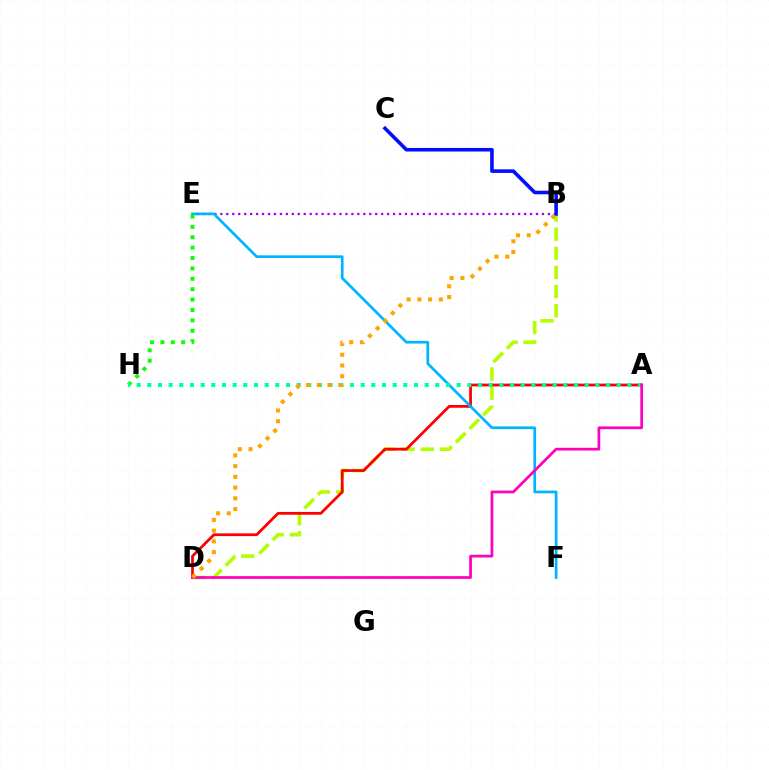{('B', 'D'): [{'color': '#b3ff00', 'line_style': 'dashed', 'thickness': 2.6}, {'color': '#ffa500', 'line_style': 'dotted', 'thickness': 2.92}], ('B', 'E'): [{'color': '#9b00ff', 'line_style': 'dotted', 'thickness': 1.62}], ('A', 'D'): [{'color': '#ff0000', 'line_style': 'solid', 'thickness': 1.99}, {'color': '#ff00bd', 'line_style': 'solid', 'thickness': 1.96}], ('E', 'F'): [{'color': '#00b5ff', 'line_style': 'solid', 'thickness': 1.94}], ('E', 'H'): [{'color': '#08ff00', 'line_style': 'dotted', 'thickness': 2.82}], ('A', 'H'): [{'color': '#00ff9d', 'line_style': 'dotted', 'thickness': 2.9}], ('B', 'C'): [{'color': '#0010ff', 'line_style': 'solid', 'thickness': 2.59}]}